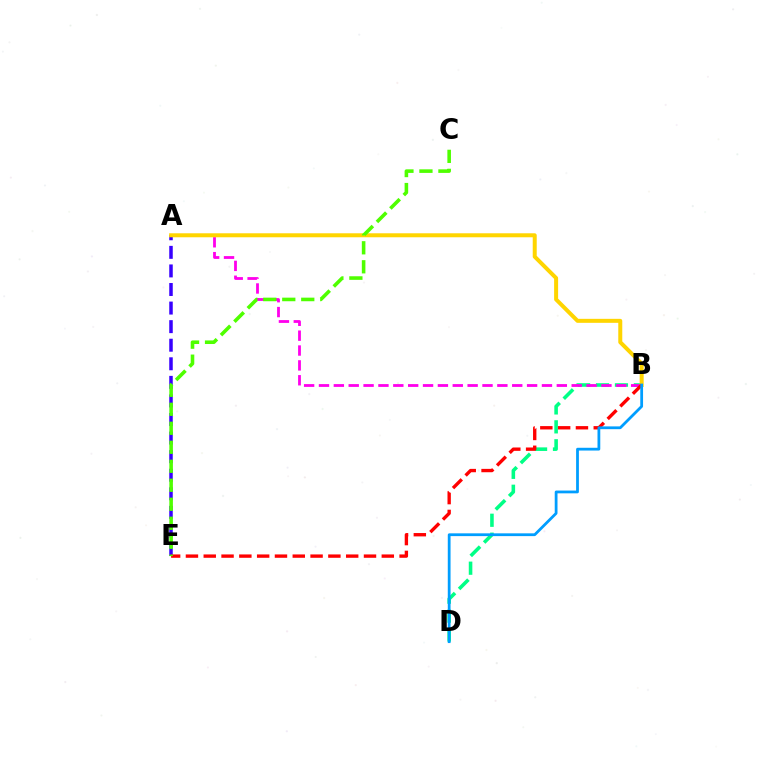{('B', 'D'): [{'color': '#00ff86', 'line_style': 'dashed', 'thickness': 2.57}, {'color': '#009eff', 'line_style': 'solid', 'thickness': 2.0}], ('A', 'E'): [{'color': '#3700ff', 'line_style': 'dashed', 'thickness': 2.52}], ('A', 'B'): [{'color': '#ff00ed', 'line_style': 'dashed', 'thickness': 2.02}, {'color': '#ffd500', 'line_style': 'solid', 'thickness': 2.88}], ('B', 'E'): [{'color': '#ff0000', 'line_style': 'dashed', 'thickness': 2.42}], ('C', 'E'): [{'color': '#4fff00', 'line_style': 'dashed', 'thickness': 2.58}]}